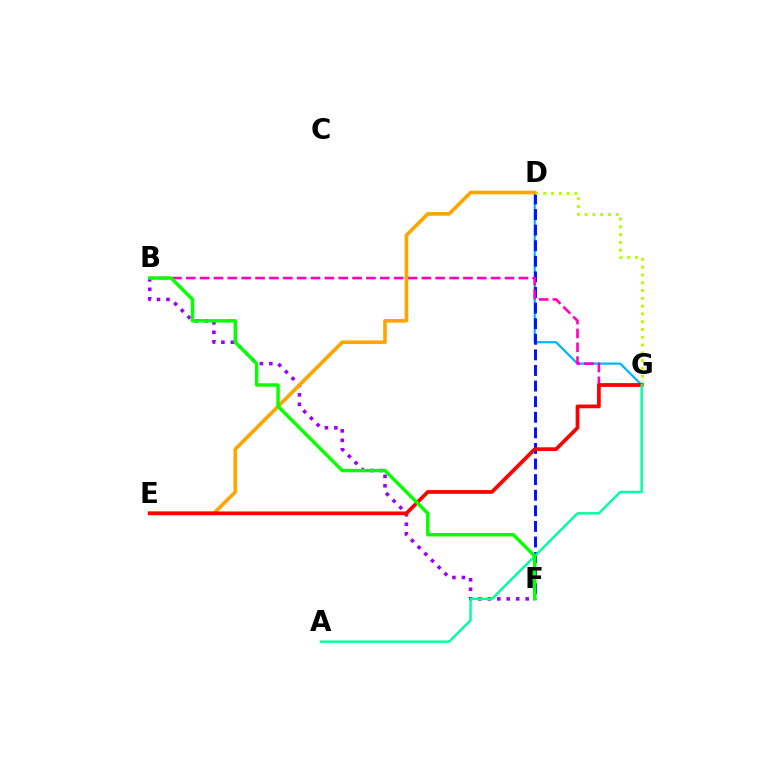{('B', 'F'): [{'color': '#9b00ff', 'line_style': 'dotted', 'thickness': 2.57}, {'color': '#08ff00', 'line_style': 'solid', 'thickness': 2.48}], ('D', 'G'): [{'color': '#00b5ff', 'line_style': 'solid', 'thickness': 1.6}, {'color': '#b3ff00', 'line_style': 'dotted', 'thickness': 2.12}], ('D', 'F'): [{'color': '#0010ff', 'line_style': 'dashed', 'thickness': 2.12}], ('B', 'G'): [{'color': '#ff00bd', 'line_style': 'dashed', 'thickness': 1.88}], ('D', 'E'): [{'color': '#ffa500', 'line_style': 'solid', 'thickness': 2.62}], ('E', 'G'): [{'color': '#ff0000', 'line_style': 'solid', 'thickness': 2.68}], ('A', 'G'): [{'color': '#00ff9d', 'line_style': 'solid', 'thickness': 1.74}]}